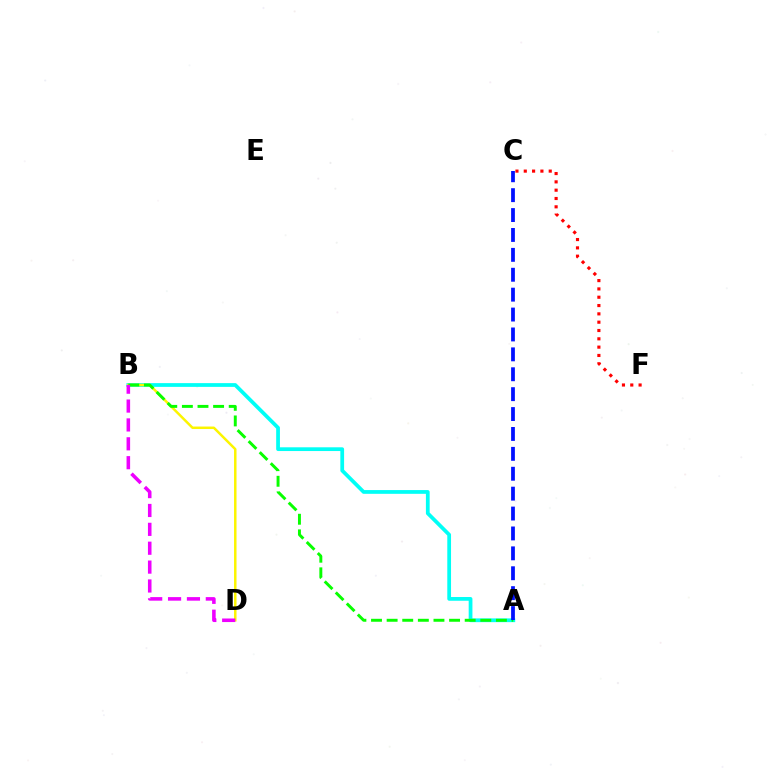{('A', 'B'): [{'color': '#00fff6', 'line_style': 'solid', 'thickness': 2.7}, {'color': '#08ff00', 'line_style': 'dashed', 'thickness': 2.12}], ('B', 'D'): [{'color': '#fcf500', 'line_style': 'solid', 'thickness': 1.78}, {'color': '#ee00ff', 'line_style': 'dashed', 'thickness': 2.56}], ('A', 'C'): [{'color': '#0010ff', 'line_style': 'dashed', 'thickness': 2.7}], ('C', 'F'): [{'color': '#ff0000', 'line_style': 'dotted', 'thickness': 2.26}]}